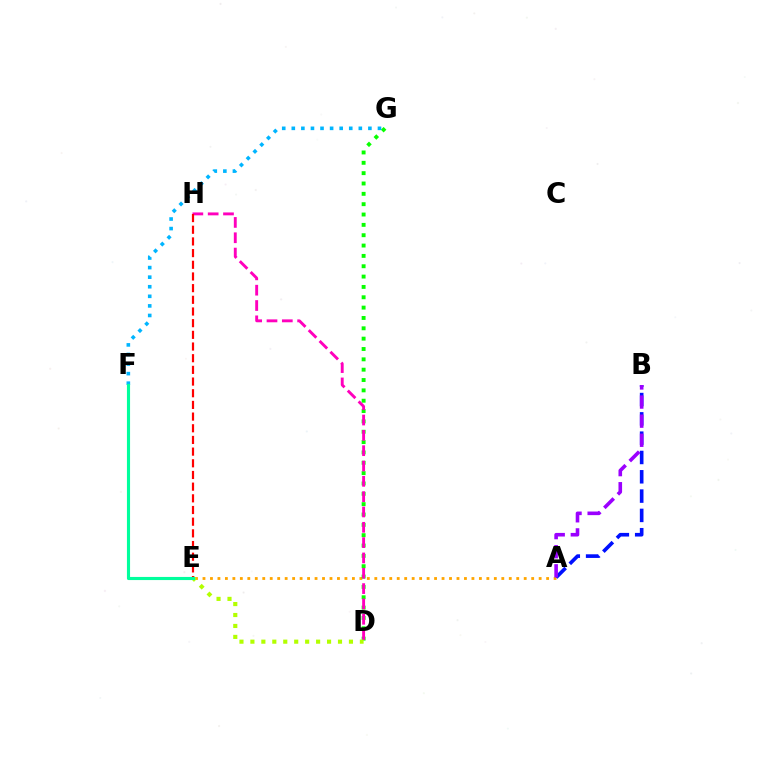{('A', 'E'): [{'color': '#ffa500', 'line_style': 'dotted', 'thickness': 2.03}], ('A', 'B'): [{'color': '#0010ff', 'line_style': 'dashed', 'thickness': 2.62}, {'color': '#9b00ff', 'line_style': 'dashed', 'thickness': 2.6}], ('D', 'G'): [{'color': '#08ff00', 'line_style': 'dotted', 'thickness': 2.81}], ('D', 'H'): [{'color': '#ff00bd', 'line_style': 'dashed', 'thickness': 2.08}], ('F', 'G'): [{'color': '#00b5ff', 'line_style': 'dotted', 'thickness': 2.6}], ('D', 'E'): [{'color': '#b3ff00', 'line_style': 'dotted', 'thickness': 2.97}], ('E', 'H'): [{'color': '#ff0000', 'line_style': 'dashed', 'thickness': 1.59}], ('E', 'F'): [{'color': '#00ff9d', 'line_style': 'solid', 'thickness': 2.25}]}